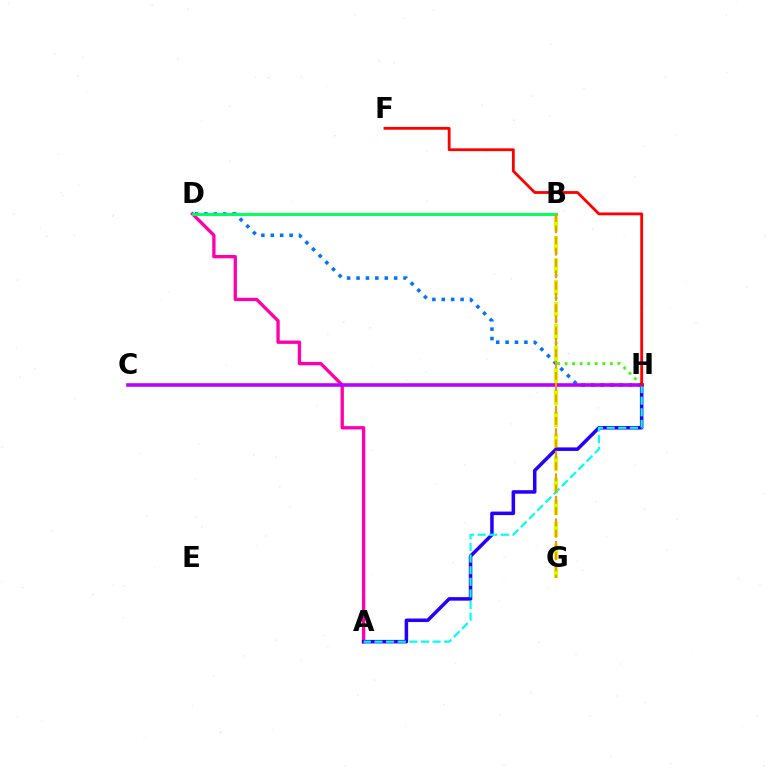{('A', 'D'): [{'color': '#ff00ac', 'line_style': 'solid', 'thickness': 2.39}], ('D', 'H'): [{'color': '#0074ff', 'line_style': 'dotted', 'thickness': 2.56}], ('B', 'H'): [{'color': '#3dff00', 'line_style': 'dotted', 'thickness': 2.05}], ('B', 'G'): [{'color': '#d1ff00', 'line_style': 'dashed', 'thickness': 2.99}, {'color': '#ff9400', 'line_style': 'dashed', 'thickness': 1.53}], ('C', 'H'): [{'color': '#b900ff', 'line_style': 'solid', 'thickness': 2.58}], ('A', 'H'): [{'color': '#2500ff', 'line_style': 'solid', 'thickness': 2.54}, {'color': '#00fff6', 'line_style': 'dashed', 'thickness': 1.58}], ('B', 'D'): [{'color': '#00ff5c', 'line_style': 'solid', 'thickness': 2.11}], ('F', 'H'): [{'color': '#ff0000', 'line_style': 'solid', 'thickness': 2.02}]}